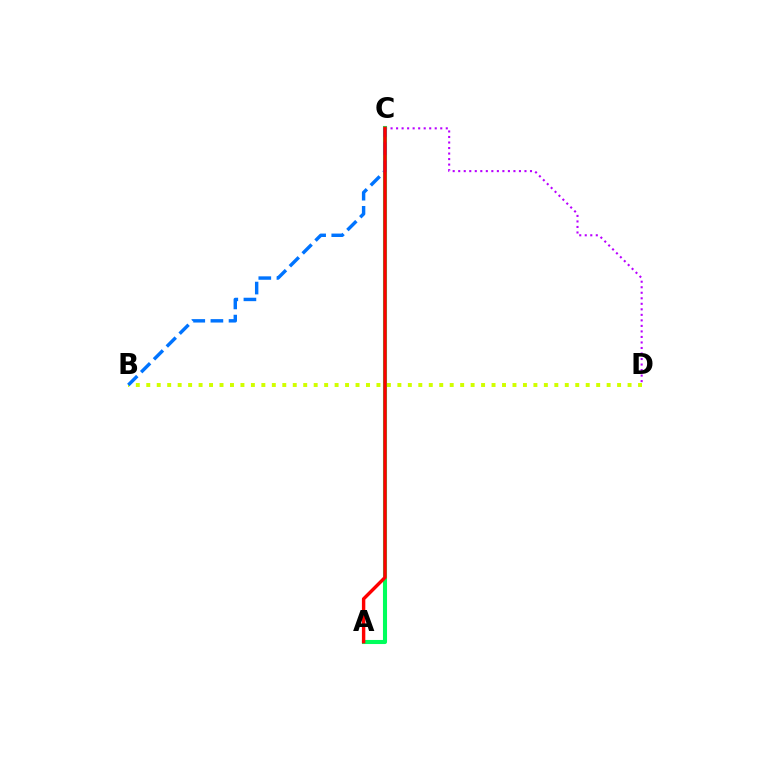{('B', 'D'): [{'color': '#d1ff00', 'line_style': 'dotted', 'thickness': 2.84}], ('C', 'D'): [{'color': '#b900ff', 'line_style': 'dotted', 'thickness': 1.5}], ('A', 'C'): [{'color': '#00ff5c', 'line_style': 'solid', 'thickness': 2.93}, {'color': '#ff0000', 'line_style': 'solid', 'thickness': 2.45}], ('B', 'C'): [{'color': '#0074ff', 'line_style': 'dashed', 'thickness': 2.46}]}